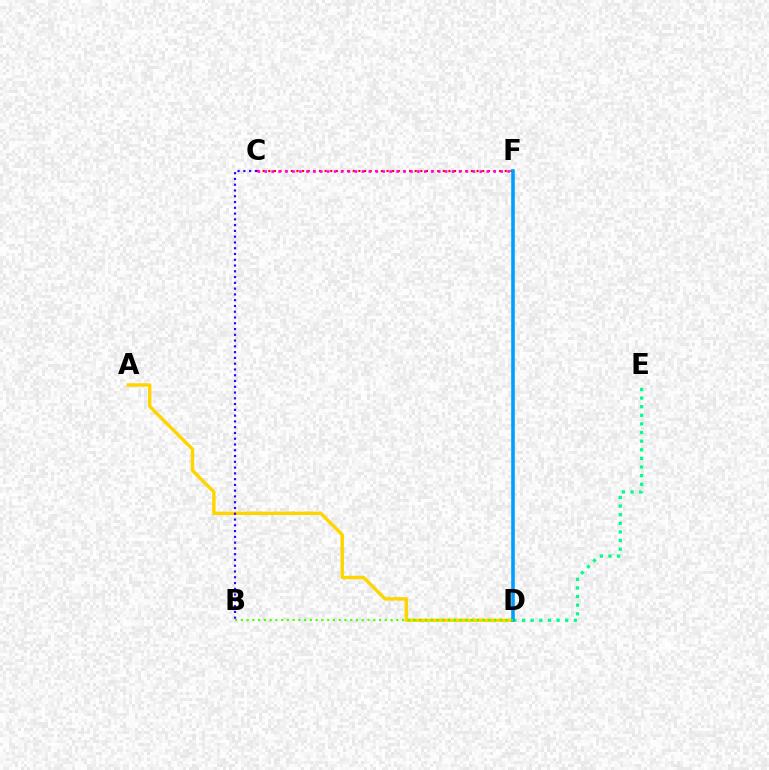{('C', 'F'): [{'color': '#ff0000', 'line_style': 'dotted', 'thickness': 1.53}, {'color': '#ff00ed', 'line_style': 'dotted', 'thickness': 1.89}], ('D', 'E'): [{'color': '#00ff86', 'line_style': 'dotted', 'thickness': 2.34}], ('A', 'D'): [{'color': '#ffd500', 'line_style': 'solid', 'thickness': 2.47}], ('B', 'C'): [{'color': '#3700ff', 'line_style': 'dotted', 'thickness': 1.57}], ('D', 'F'): [{'color': '#009eff', 'line_style': 'solid', 'thickness': 2.58}], ('B', 'D'): [{'color': '#4fff00', 'line_style': 'dotted', 'thickness': 1.56}]}